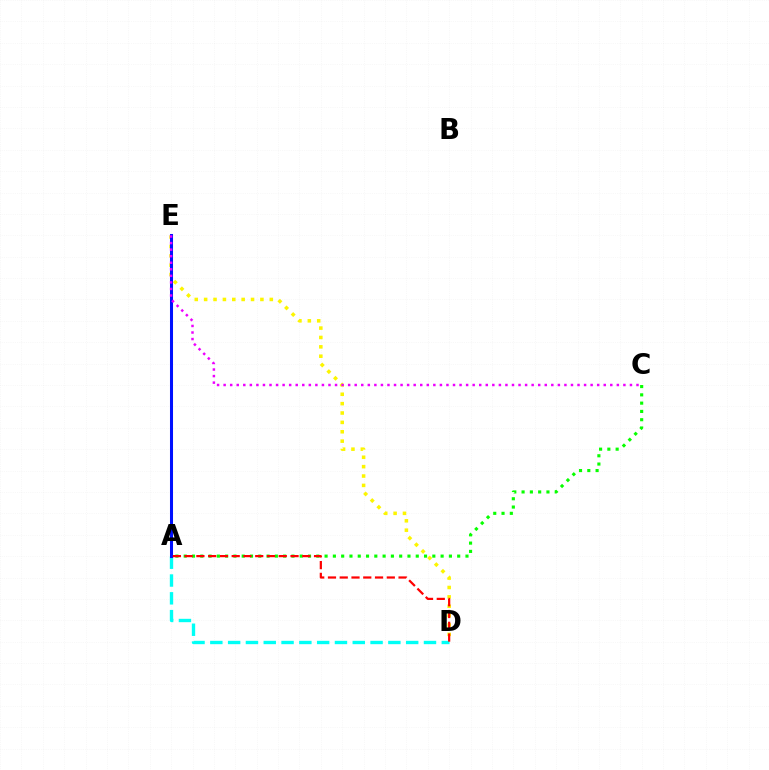{('D', 'E'): [{'color': '#fcf500', 'line_style': 'dotted', 'thickness': 2.55}], ('A', 'C'): [{'color': '#08ff00', 'line_style': 'dotted', 'thickness': 2.25}], ('A', 'D'): [{'color': '#00fff6', 'line_style': 'dashed', 'thickness': 2.42}, {'color': '#ff0000', 'line_style': 'dashed', 'thickness': 1.6}], ('A', 'E'): [{'color': '#0010ff', 'line_style': 'solid', 'thickness': 2.19}], ('C', 'E'): [{'color': '#ee00ff', 'line_style': 'dotted', 'thickness': 1.78}]}